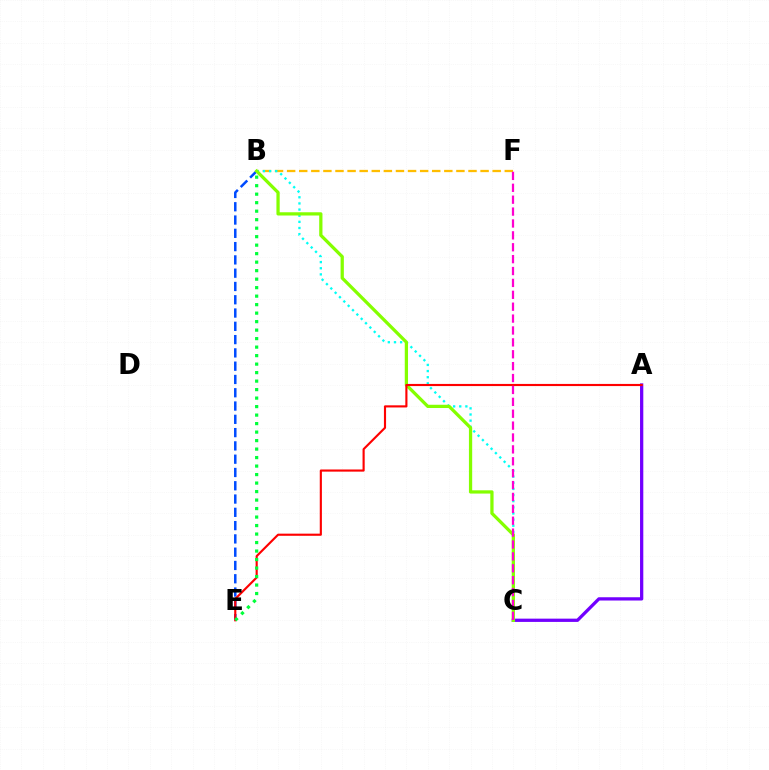{('B', 'E'): [{'color': '#004bff', 'line_style': 'dashed', 'thickness': 1.8}, {'color': '#00ff39', 'line_style': 'dotted', 'thickness': 2.31}], ('B', 'F'): [{'color': '#ffbd00', 'line_style': 'dashed', 'thickness': 1.64}], ('B', 'C'): [{'color': '#00fff6', 'line_style': 'dotted', 'thickness': 1.67}, {'color': '#84ff00', 'line_style': 'solid', 'thickness': 2.34}], ('A', 'C'): [{'color': '#7200ff', 'line_style': 'solid', 'thickness': 2.35}], ('A', 'E'): [{'color': '#ff0000', 'line_style': 'solid', 'thickness': 1.54}], ('C', 'F'): [{'color': '#ff00cf', 'line_style': 'dashed', 'thickness': 1.62}]}